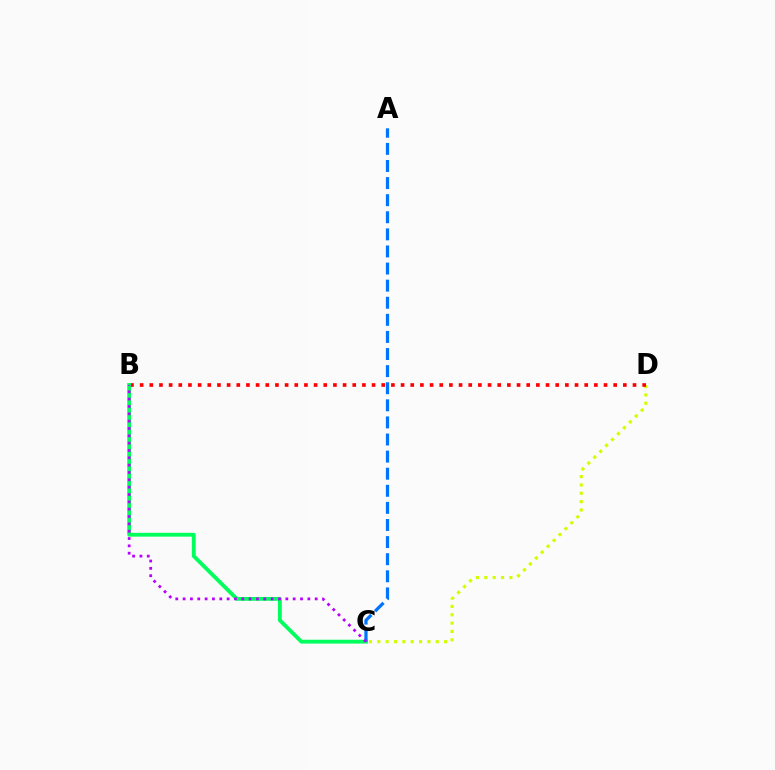{('C', 'D'): [{'color': '#d1ff00', 'line_style': 'dotted', 'thickness': 2.27}], ('B', 'D'): [{'color': '#ff0000', 'line_style': 'dotted', 'thickness': 2.63}], ('B', 'C'): [{'color': '#00ff5c', 'line_style': 'solid', 'thickness': 2.76}, {'color': '#b900ff', 'line_style': 'dotted', 'thickness': 1.99}], ('A', 'C'): [{'color': '#0074ff', 'line_style': 'dashed', 'thickness': 2.32}]}